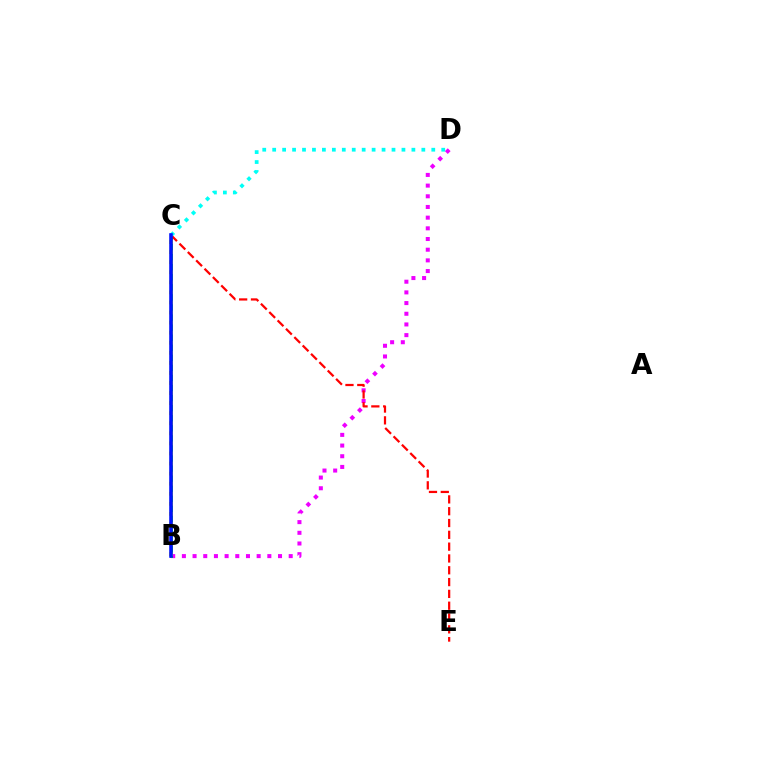{('B', 'D'): [{'color': '#ee00ff', 'line_style': 'dotted', 'thickness': 2.9}], ('B', 'C'): [{'color': '#08ff00', 'line_style': 'solid', 'thickness': 2.16}, {'color': '#fcf500', 'line_style': 'dotted', 'thickness': 2.73}, {'color': '#0010ff', 'line_style': 'solid', 'thickness': 2.58}], ('C', 'E'): [{'color': '#ff0000', 'line_style': 'dashed', 'thickness': 1.6}], ('C', 'D'): [{'color': '#00fff6', 'line_style': 'dotted', 'thickness': 2.7}]}